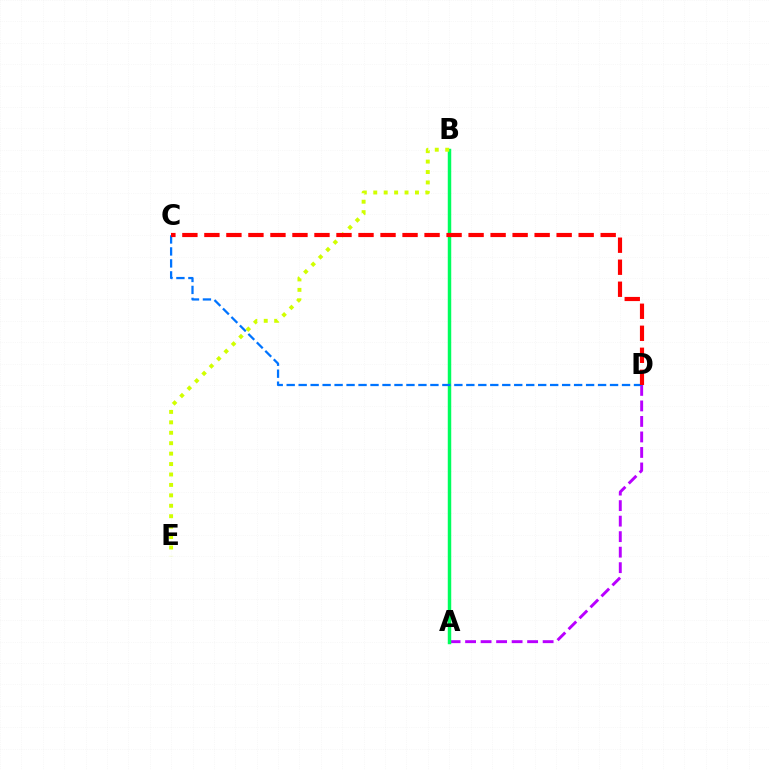{('A', 'D'): [{'color': '#b900ff', 'line_style': 'dashed', 'thickness': 2.11}], ('A', 'B'): [{'color': '#00ff5c', 'line_style': 'solid', 'thickness': 2.49}], ('C', 'D'): [{'color': '#0074ff', 'line_style': 'dashed', 'thickness': 1.63}, {'color': '#ff0000', 'line_style': 'dashed', 'thickness': 2.99}], ('B', 'E'): [{'color': '#d1ff00', 'line_style': 'dotted', 'thickness': 2.83}]}